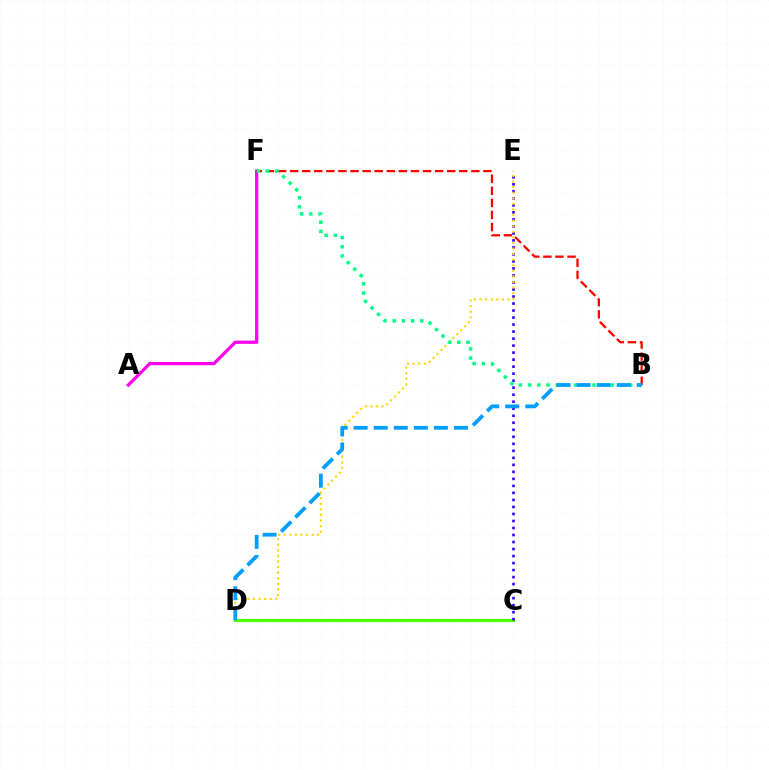{('A', 'F'): [{'color': '#ff00ed', 'line_style': 'solid', 'thickness': 2.33}], ('B', 'F'): [{'color': '#ff0000', 'line_style': 'dashed', 'thickness': 1.64}, {'color': '#00ff86', 'line_style': 'dotted', 'thickness': 2.5}], ('C', 'D'): [{'color': '#4fff00', 'line_style': 'solid', 'thickness': 2.34}], ('C', 'E'): [{'color': '#3700ff', 'line_style': 'dotted', 'thickness': 1.91}], ('D', 'E'): [{'color': '#ffd500', 'line_style': 'dotted', 'thickness': 1.52}], ('B', 'D'): [{'color': '#009eff', 'line_style': 'dashed', 'thickness': 2.72}]}